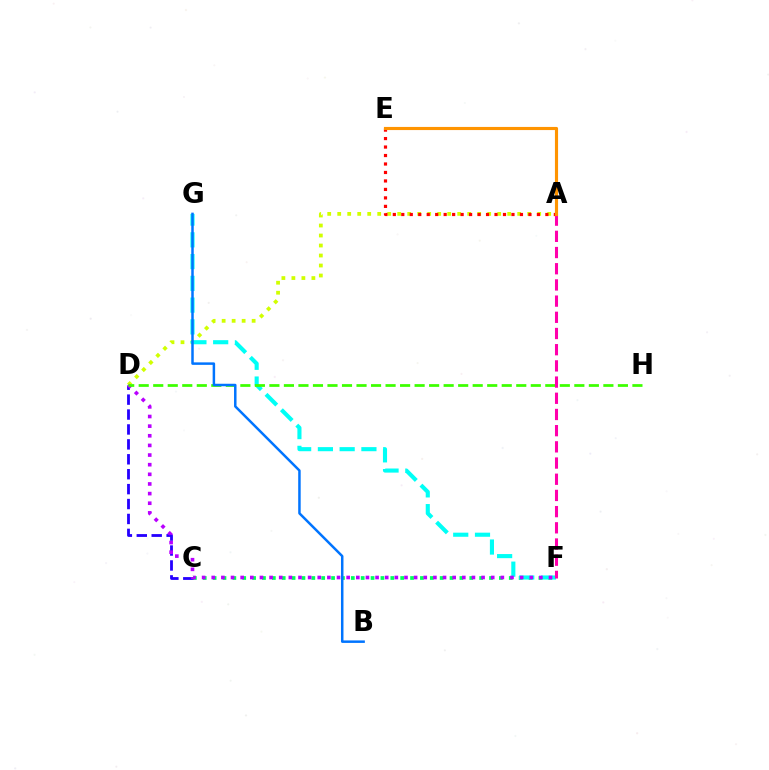{('C', 'F'): [{'color': '#00ff5c', 'line_style': 'dotted', 'thickness': 2.68}], ('A', 'D'): [{'color': '#d1ff00', 'line_style': 'dotted', 'thickness': 2.72}], ('C', 'D'): [{'color': '#2500ff', 'line_style': 'dashed', 'thickness': 2.03}], ('F', 'G'): [{'color': '#00fff6', 'line_style': 'dashed', 'thickness': 2.96}], ('D', 'F'): [{'color': '#b900ff', 'line_style': 'dotted', 'thickness': 2.62}], ('D', 'H'): [{'color': '#3dff00', 'line_style': 'dashed', 'thickness': 1.97}], ('A', 'E'): [{'color': '#ff0000', 'line_style': 'dotted', 'thickness': 2.3}, {'color': '#ff9400', 'line_style': 'solid', 'thickness': 2.26}], ('A', 'F'): [{'color': '#ff00ac', 'line_style': 'dashed', 'thickness': 2.2}], ('B', 'G'): [{'color': '#0074ff', 'line_style': 'solid', 'thickness': 1.79}]}